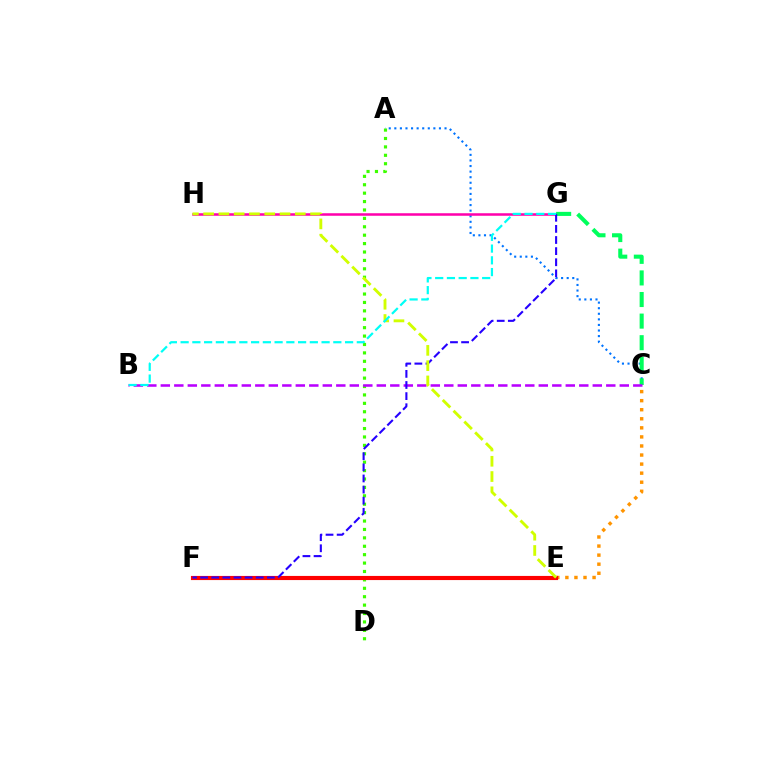{('A', 'D'): [{'color': '#3dff00', 'line_style': 'dotted', 'thickness': 2.28}], ('A', 'C'): [{'color': '#0074ff', 'line_style': 'dotted', 'thickness': 1.52}], ('G', 'H'): [{'color': '#ff00ac', 'line_style': 'solid', 'thickness': 1.81}], ('C', 'E'): [{'color': '#ff9400', 'line_style': 'dotted', 'thickness': 2.46}], ('C', 'G'): [{'color': '#00ff5c', 'line_style': 'dashed', 'thickness': 2.93}], ('B', 'C'): [{'color': '#b900ff', 'line_style': 'dashed', 'thickness': 1.83}], ('E', 'F'): [{'color': '#ff0000', 'line_style': 'solid', 'thickness': 2.98}], ('F', 'G'): [{'color': '#2500ff', 'line_style': 'dashed', 'thickness': 1.51}], ('E', 'H'): [{'color': '#d1ff00', 'line_style': 'dashed', 'thickness': 2.08}], ('B', 'G'): [{'color': '#00fff6', 'line_style': 'dashed', 'thickness': 1.6}]}